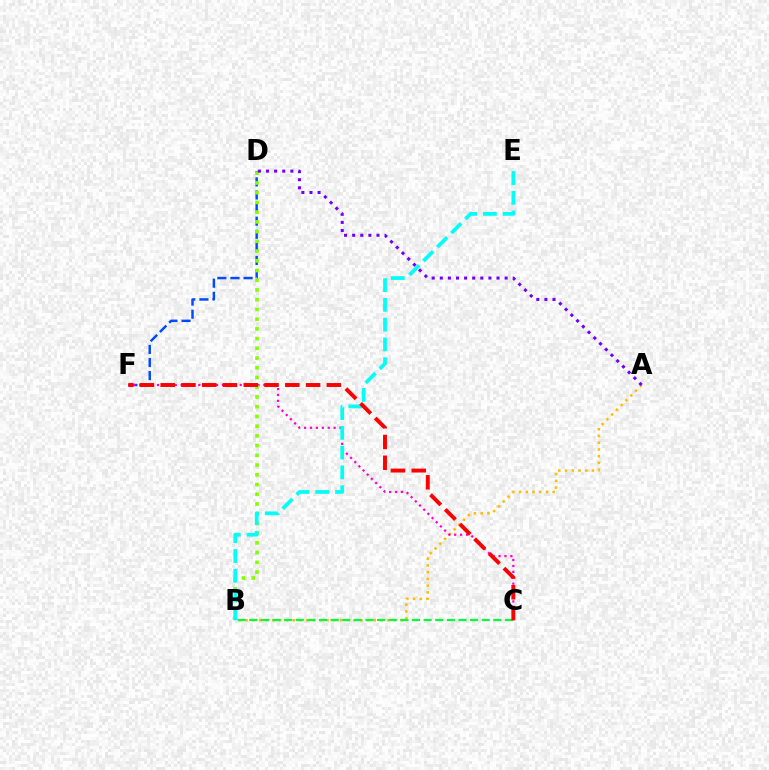{('D', 'F'): [{'color': '#004bff', 'line_style': 'dashed', 'thickness': 1.78}], ('A', 'B'): [{'color': '#ffbd00', 'line_style': 'dotted', 'thickness': 1.83}], ('C', 'F'): [{'color': '#ff00cf', 'line_style': 'dotted', 'thickness': 1.61}, {'color': '#ff0000', 'line_style': 'dashed', 'thickness': 2.82}], ('B', 'C'): [{'color': '#00ff39', 'line_style': 'dashed', 'thickness': 1.58}], ('B', 'D'): [{'color': '#84ff00', 'line_style': 'dotted', 'thickness': 2.64}], ('B', 'E'): [{'color': '#00fff6', 'line_style': 'dashed', 'thickness': 2.69}], ('A', 'D'): [{'color': '#7200ff', 'line_style': 'dotted', 'thickness': 2.2}]}